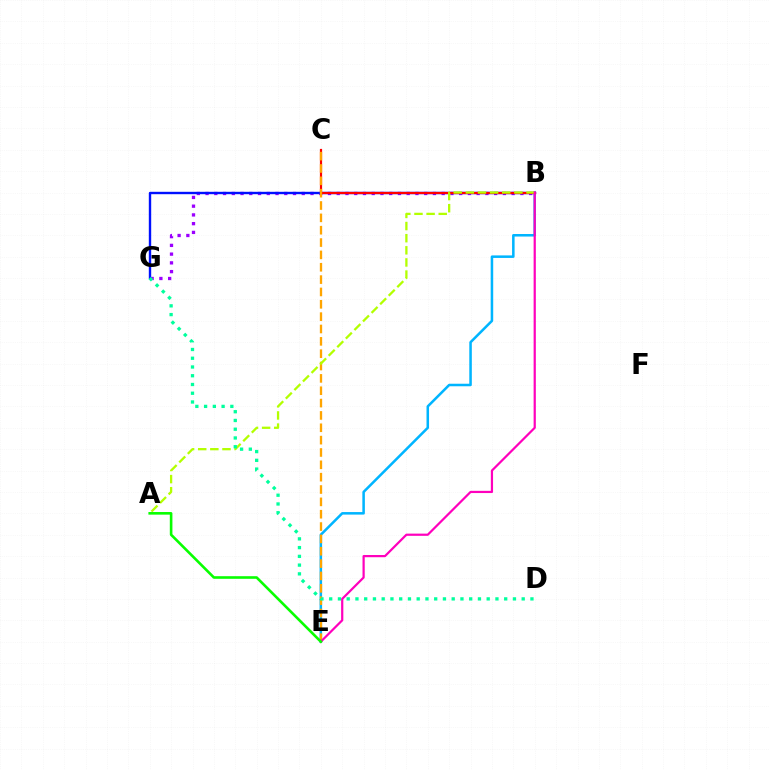{('B', 'G'): [{'color': '#9b00ff', 'line_style': 'dotted', 'thickness': 2.38}, {'color': '#0010ff', 'line_style': 'solid', 'thickness': 1.72}], ('B', 'E'): [{'color': '#00b5ff', 'line_style': 'solid', 'thickness': 1.82}, {'color': '#ff00bd', 'line_style': 'solid', 'thickness': 1.59}], ('B', 'C'): [{'color': '#ff0000', 'line_style': 'solid', 'thickness': 1.58}], ('C', 'E'): [{'color': '#ffa500', 'line_style': 'dashed', 'thickness': 1.68}], ('A', 'B'): [{'color': '#b3ff00', 'line_style': 'dashed', 'thickness': 1.65}], ('D', 'G'): [{'color': '#00ff9d', 'line_style': 'dotted', 'thickness': 2.38}], ('A', 'E'): [{'color': '#08ff00', 'line_style': 'solid', 'thickness': 1.88}]}